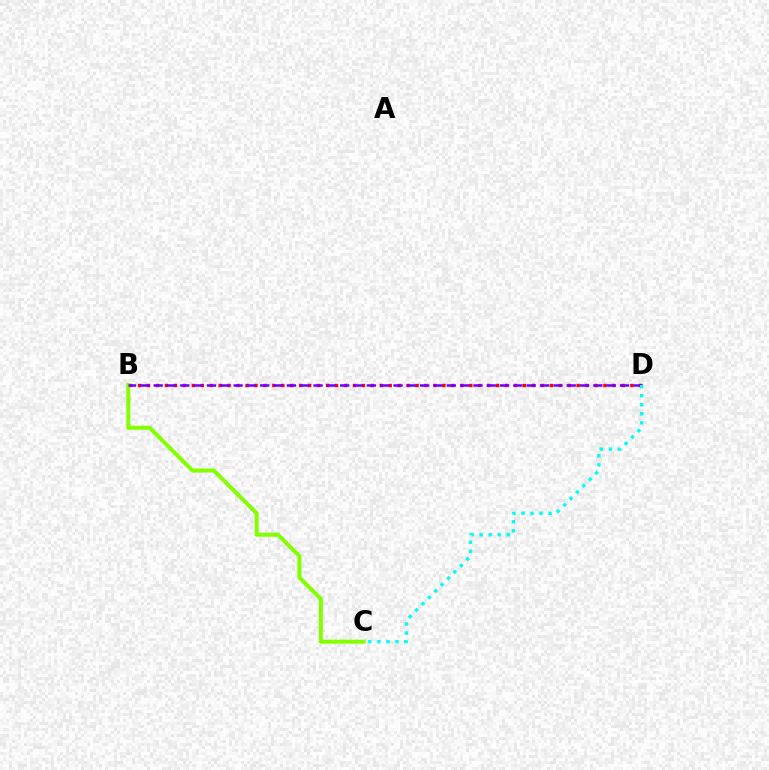{('B', 'D'): [{'color': '#ff0000', 'line_style': 'dotted', 'thickness': 2.43}, {'color': '#7200ff', 'line_style': 'dashed', 'thickness': 1.81}], ('B', 'C'): [{'color': '#84ff00', 'line_style': 'solid', 'thickness': 2.88}], ('C', 'D'): [{'color': '#00fff6', 'line_style': 'dotted', 'thickness': 2.45}]}